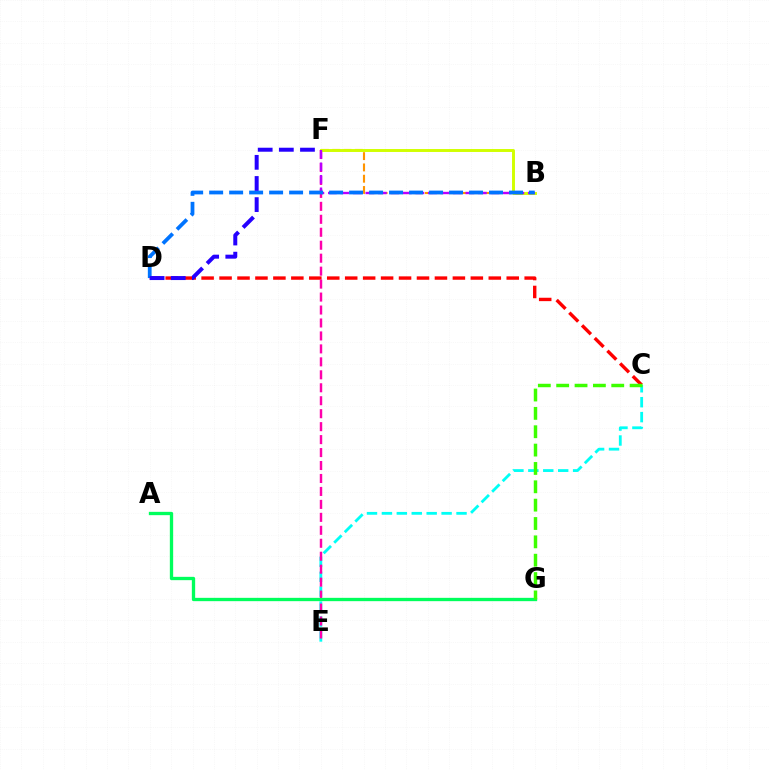{('C', 'D'): [{'color': '#ff0000', 'line_style': 'dashed', 'thickness': 2.44}], ('C', 'E'): [{'color': '#00fff6', 'line_style': 'dashed', 'thickness': 2.03}], ('E', 'F'): [{'color': '#ff00ac', 'line_style': 'dashed', 'thickness': 1.76}], ('B', 'F'): [{'color': '#ff9400', 'line_style': 'dashed', 'thickness': 1.53}, {'color': '#d1ff00', 'line_style': 'solid', 'thickness': 2.12}, {'color': '#b900ff', 'line_style': 'dashed', 'thickness': 1.7}], ('A', 'G'): [{'color': '#00ff5c', 'line_style': 'solid', 'thickness': 2.39}], ('C', 'G'): [{'color': '#3dff00', 'line_style': 'dashed', 'thickness': 2.49}], ('B', 'D'): [{'color': '#0074ff', 'line_style': 'dashed', 'thickness': 2.72}], ('D', 'F'): [{'color': '#2500ff', 'line_style': 'dashed', 'thickness': 2.87}]}